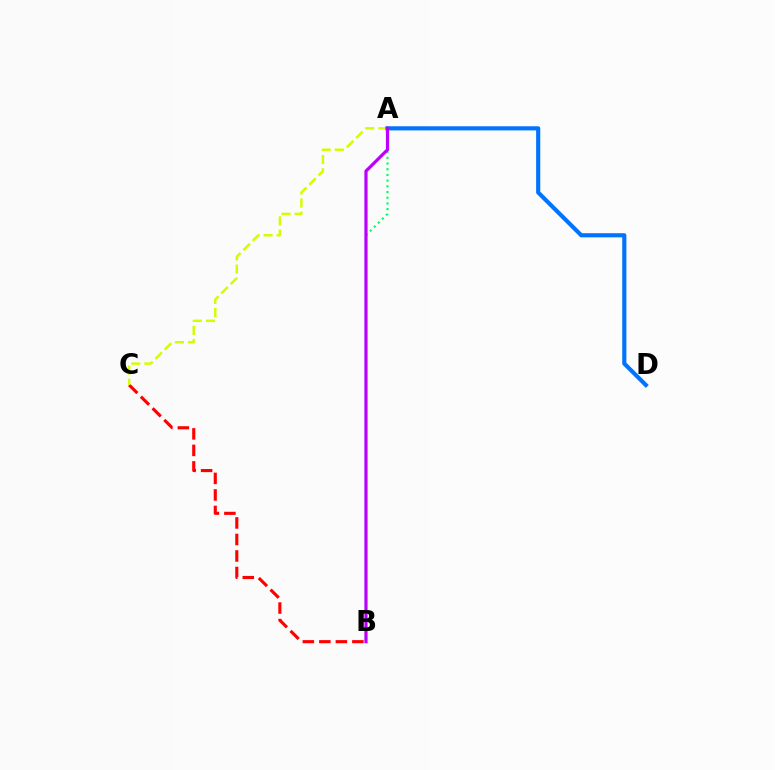{('A', 'B'): [{'color': '#00ff5c', 'line_style': 'dotted', 'thickness': 1.55}, {'color': '#b900ff', 'line_style': 'solid', 'thickness': 2.28}], ('B', 'C'): [{'color': '#ff0000', 'line_style': 'dashed', 'thickness': 2.24}], ('A', 'C'): [{'color': '#d1ff00', 'line_style': 'dashed', 'thickness': 1.78}], ('A', 'D'): [{'color': '#0074ff', 'line_style': 'solid', 'thickness': 2.98}]}